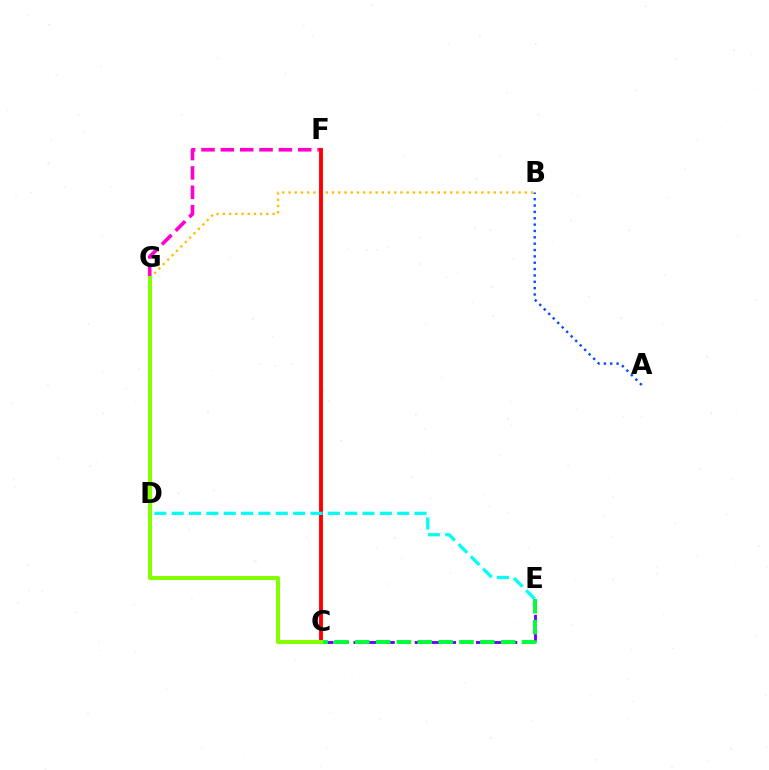{('B', 'G'): [{'color': '#ffbd00', 'line_style': 'dotted', 'thickness': 1.69}], ('F', 'G'): [{'color': '#ff00cf', 'line_style': 'dashed', 'thickness': 2.63}], ('C', 'F'): [{'color': '#ff0000', 'line_style': 'solid', 'thickness': 2.8}], ('A', 'B'): [{'color': '#004bff', 'line_style': 'dotted', 'thickness': 1.73}], ('C', 'E'): [{'color': '#7200ff', 'line_style': 'dashed', 'thickness': 2.08}, {'color': '#00ff39', 'line_style': 'dashed', 'thickness': 2.83}], ('C', 'G'): [{'color': '#84ff00', 'line_style': 'solid', 'thickness': 2.9}], ('D', 'E'): [{'color': '#00fff6', 'line_style': 'dashed', 'thickness': 2.36}]}